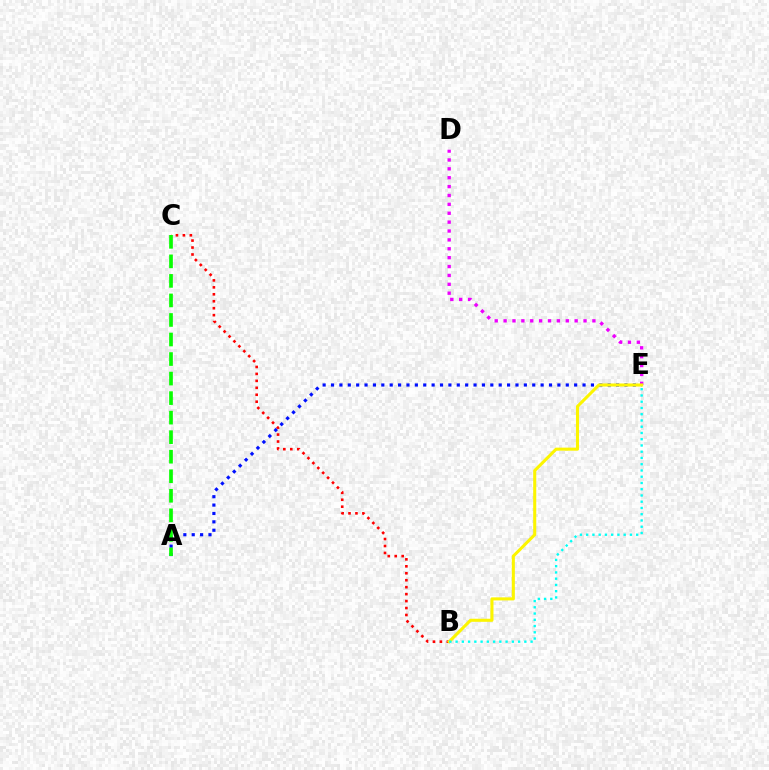{('B', 'C'): [{'color': '#ff0000', 'line_style': 'dotted', 'thickness': 1.89}], ('A', 'E'): [{'color': '#0010ff', 'line_style': 'dotted', 'thickness': 2.28}], ('D', 'E'): [{'color': '#ee00ff', 'line_style': 'dotted', 'thickness': 2.41}], ('A', 'C'): [{'color': '#08ff00', 'line_style': 'dashed', 'thickness': 2.65}], ('B', 'E'): [{'color': '#fcf500', 'line_style': 'solid', 'thickness': 2.21}, {'color': '#00fff6', 'line_style': 'dotted', 'thickness': 1.7}]}